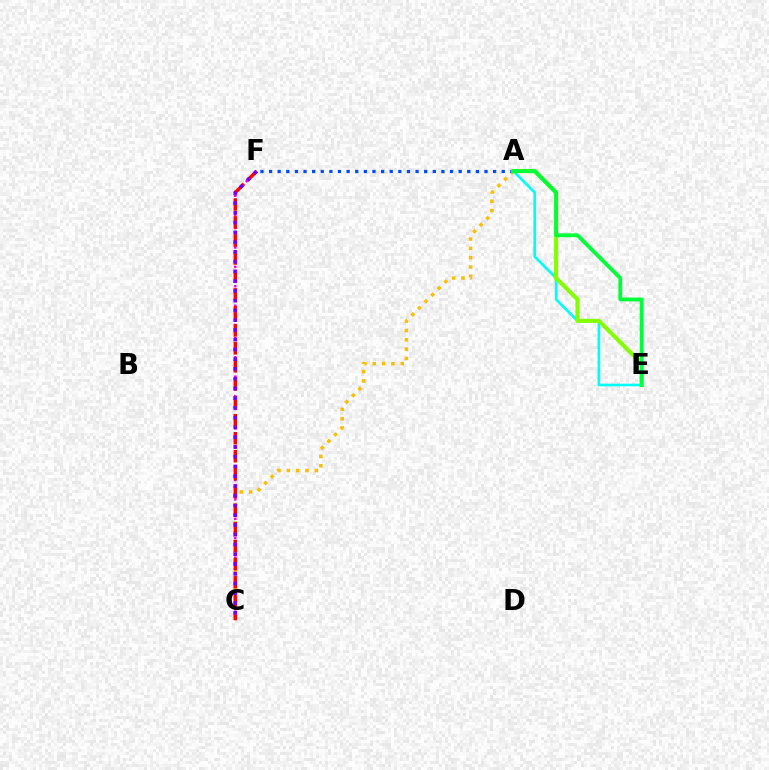{('C', 'F'): [{'color': '#ff00cf', 'line_style': 'dotted', 'thickness': 1.76}, {'color': '#ff0000', 'line_style': 'dashed', 'thickness': 2.44}, {'color': '#7200ff', 'line_style': 'dotted', 'thickness': 2.65}], ('A', 'E'): [{'color': '#00fff6', 'line_style': 'solid', 'thickness': 1.91}, {'color': '#84ff00', 'line_style': 'solid', 'thickness': 2.95}, {'color': '#00ff39', 'line_style': 'solid', 'thickness': 2.75}], ('A', 'C'): [{'color': '#ffbd00', 'line_style': 'dotted', 'thickness': 2.53}], ('A', 'F'): [{'color': '#004bff', 'line_style': 'dotted', 'thickness': 2.34}]}